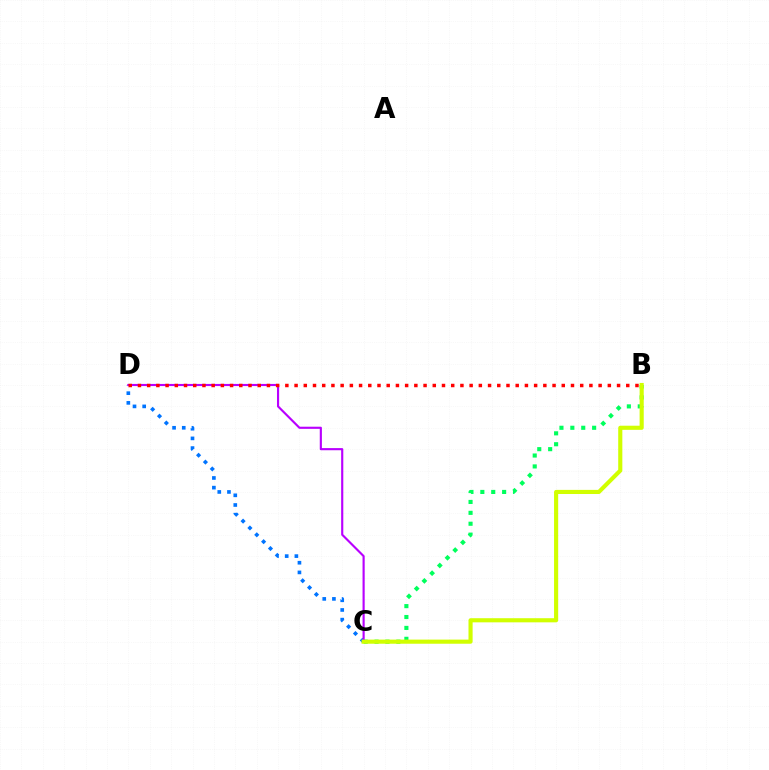{('B', 'C'): [{'color': '#00ff5c', 'line_style': 'dotted', 'thickness': 2.96}, {'color': '#d1ff00', 'line_style': 'solid', 'thickness': 2.97}], ('C', 'D'): [{'color': '#0074ff', 'line_style': 'dotted', 'thickness': 2.63}, {'color': '#b900ff', 'line_style': 'solid', 'thickness': 1.54}], ('B', 'D'): [{'color': '#ff0000', 'line_style': 'dotted', 'thickness': 2.5}]}